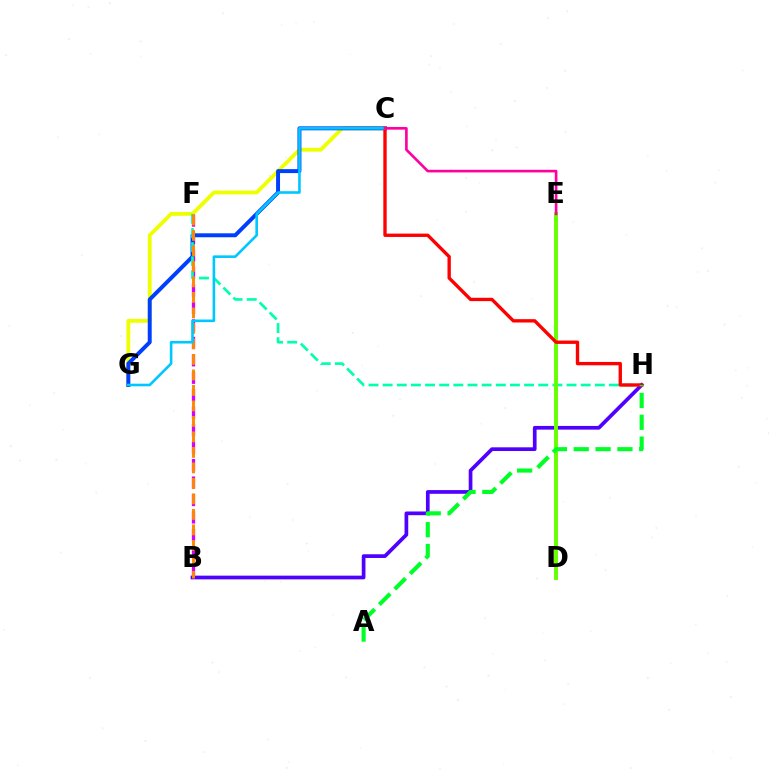{('C', 'G'): [{'color': '#eeff00', 'line_style': 'solid', 'thickness': 2.75}, {'color': '#003fff', 'line_style': 'solid', 'thickness': 2.84}, {'color': '#00c7ff', 'line_style': 'solid', 'thickness': 1.88}], ('B', 'F'): [{'color': '#d600ff', 'line_style': 'dashed', 'thickness': 2.37}, {'color': '#ff8800', 'line_style': 'dashed', 'thickness': 2.11}], ('F', 'H'): [{'color': '#00ffaf', 'line_style': 'dashed', 'thickness': 1.92}], ('B', 'H'): [{'color': '#4f00ff', 'line_style': 'solid', 'thickness': 2.67}], ('D', 'E'): [{'color': '#66ff00', 'line_style': 'solid', 'thickness': 2.83}], ('C', 'H'): [{'color': '#ff0000', 'line_style': 'solid', 'thickness': 2.41}], ('A', 'H'): [{'color': '#00ff27', 'line_style': 'dashed', 'thickness': 2.96}], ('C', 'E'): [{'color': '#ff00a0', 'line_style': 'solid', 'thickness': 1.9}]}